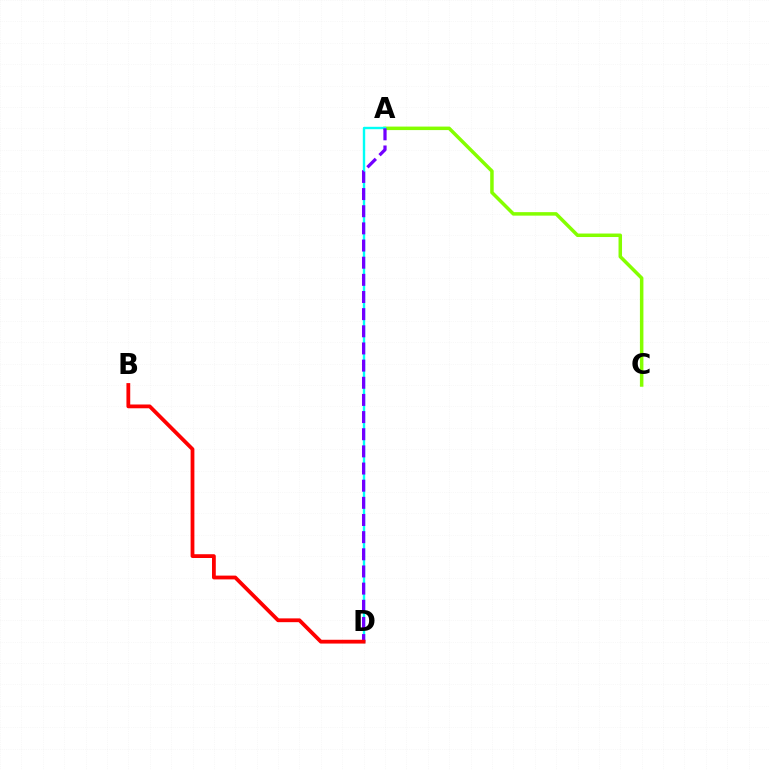{('A', 'C'): [{'color': '#84ff00', 'line_style': 'solid', 'thickness': 2.52}], ('A', 'D'): [{'color': '#00fff6', 'line_style': 'solid', 'thickness': 1.73}, {'color': '#7200ff', 'line_style': 'dashed', 'thickness': 2.33}], ('B', 'D'): [{'color': '#ff0000', 'line_style': 'solid', 'thickness': 2.73}]}